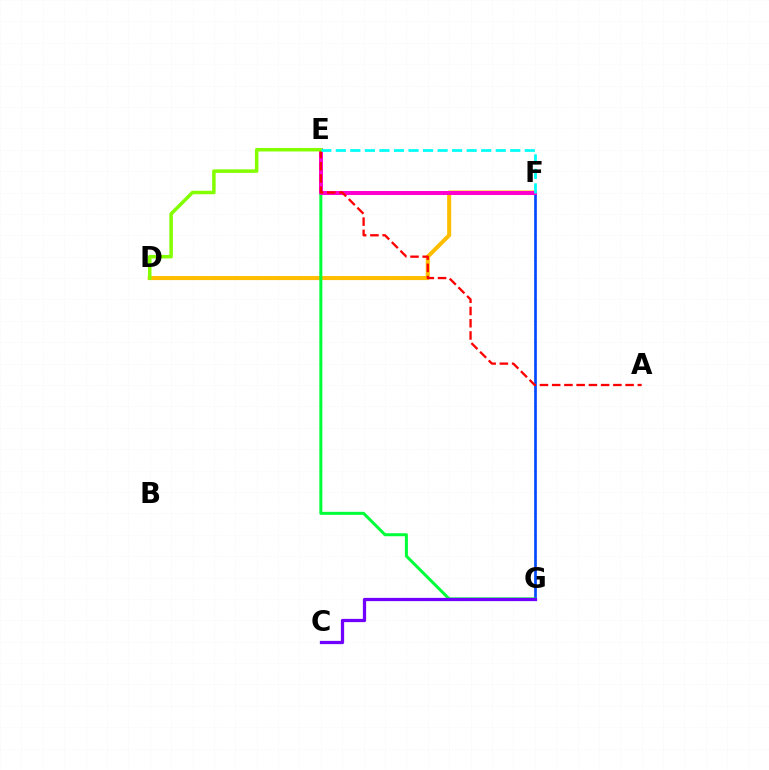{('D', 'F'): [{'color': '#ffbd00', 'line_style': 'solid', 'thickness': 2.91}], ('F', 'G'): [{'color': '#004bff', 'line_style': 'solid', 'thickness': 1.93}], ('E', 'G'): [{'color': '#00ff39', 'line_style': 'solid', 'thickness': 2.18}], ('E', 'F'): [{'color': '#ff00cf', 'line_style': 'solid', 'thickness': 2.88}, {'color': '#00fff6', 'line_style': 'dashed', 'thickness': 1.97}], ('C', 'G'): [{'color': '#7200ff', 'line_style': 'solid', 'thickness': 2.34}], ('A', 'E'): [{'color': '#ff0000', 'line_style': 'dashed', 'thickness': 1.66}], ('D', 'E'): [{'color': '#84ff00', 'line_style': 'solid', 'thickness': 2.52}]}